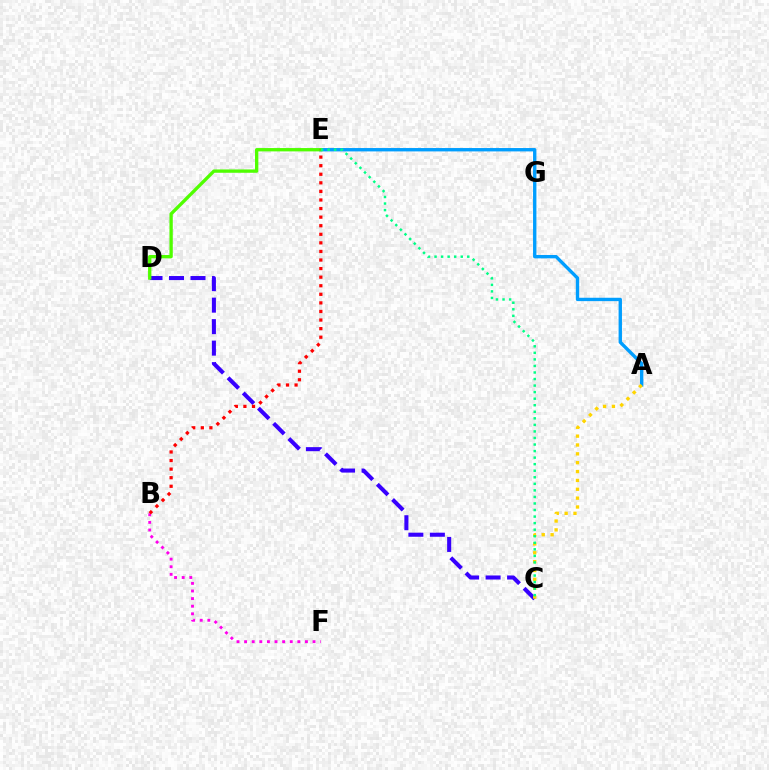{('A', 'E'): [{'color': '#009eff', 'line_style': 'solid', 'thickness': 2.43}], ('C', 'D'): [{'color': '#3700ff', 'line_style': 'dashed', 'thickness': 2.92}], ('B', 'F'): [{'color': '#ff00ed', 'line_style': 'dotted', 'thickness': 2.07}], ('A', 'C'): [{'color': '#ffd500', 'line_style': 'dotted', 'thickness': 2.41}], ('D', 'E'): [{'color': '#4fff00', 'line_style': 'solid', 'thickness': 2.4}], ('B', 'E'): [{'color': '#ff0000', 'line_style': 'dotted', 'thickness': 2.33}], ('C', 'E'): [{'color': '#00ff86', 'line_style': 'dotted', 'thickness': 1.78}]}